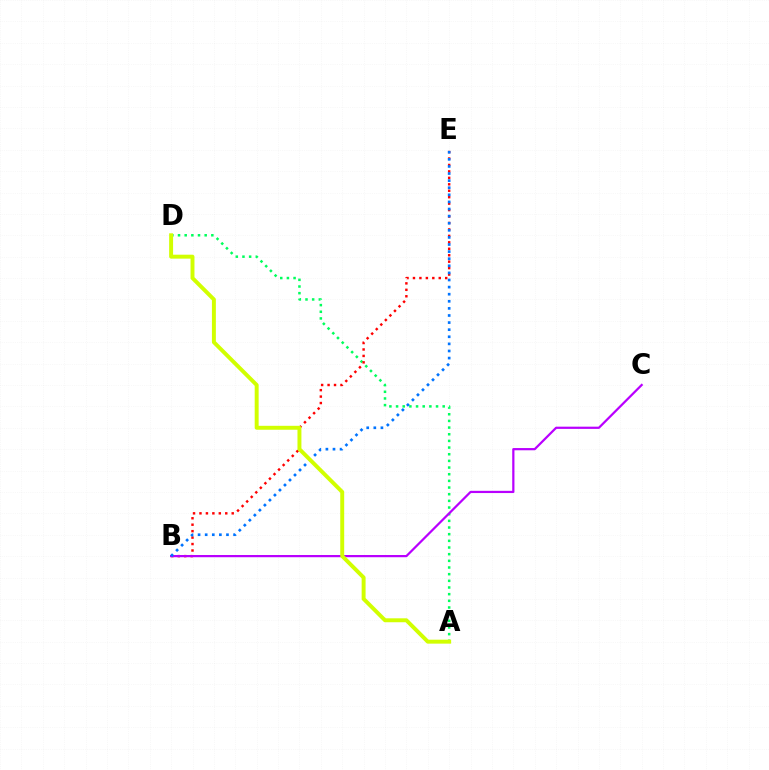{('A', 'D'): [{'color': '#00ff5c', 'line_style': 'dotted', 'thickness': 1.81}, {'color': '#d1ff00', 'line_style': 'solid', 'thickness': 2.84}], ('B', 'E'): [{'color': '#ff0000', 'line_style': 'dotted', 'thickness': 1.75}, {'color': '#0074ff', 'line_style': 'dotted', 'thickness': 1.93}], ('B', 'C'): [{'color': '#b900ff', 'line_style': 'solid', 'thickness': 1.6}]}